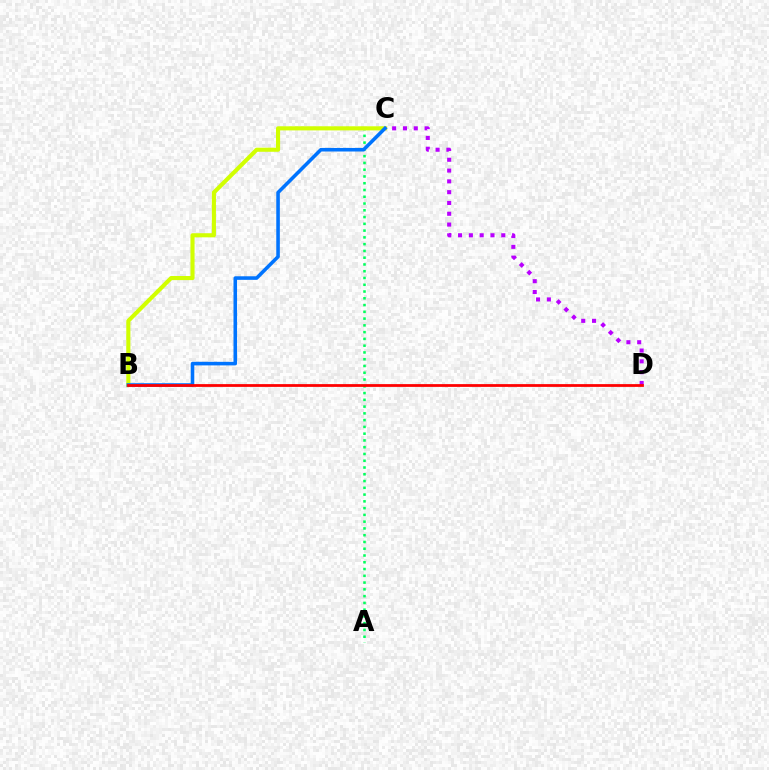{('C', 'D'): [{'color': '#b900ff', 'line_style': 'dotted', 'thickness': 2.94}], ('A', 'C'): [{'color': '#00ff5c', 'line_style': 'dotted', 'thickness': 1.84}], ('B', 'C'): [{'color': '#d1ff00', 'line_style': 'solid', 'thickness': 2.96}, {'color': '#0074ff', 'line_style': 'solid', 'thickness': 2.57}], ('B', 'D'): [{'color': '#ff0000', 'line_style': 'solid', 'thickness': 2.0}]}